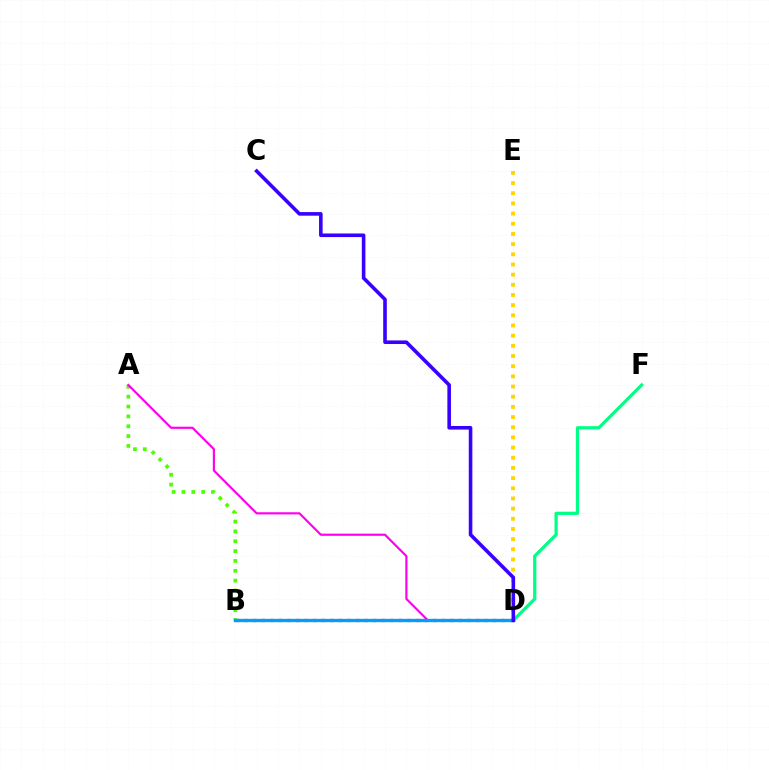{('D', 'F'): [{'color': '#00ff86', 'line_style': 'solid', 'thickness': 2.33}], ('A', 'B'): [{'color': '#4fff00', 'line_style': 'dotted', 'thickness': 2.67}], ('A', 'D'): [{'color': '#ff00ed', 'line_style': 'solid', 'thickness': 1.56}], ('B', 'D'): [{'color': '#ff0000', 'line_style': 'dotted', 'thickness': 2.33}, {'color': '#009eff', 'line_style': 'solid', 'thickness': 2.41}], ('D', 'E'): [{'color': '#ffd500', 'line_style': 'dotted', 'thickness': 2.76}], ('C', 'D'): [{'color': '#3700ff', 'line_style': 'solid', 'thickness': 2.59}]}